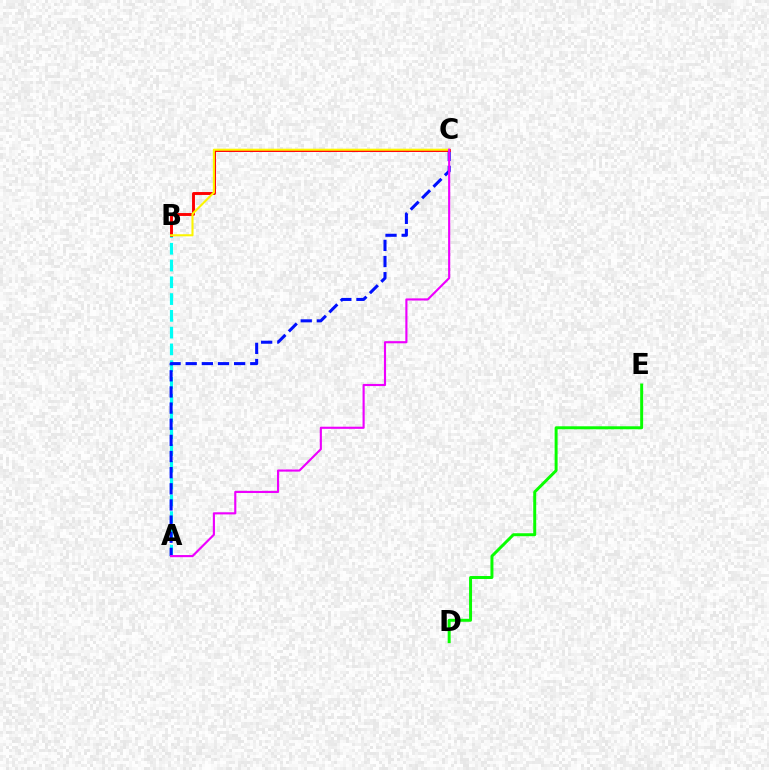{('A', 'B'): [{'color': '#00fff6', 'line_style': 'dashed', 'thickness': 2.28}], ('A', 'C'): [{'color': '#0010ff', 'line_style': 'dashed', 'thickness': 2.19}, {'color': '#ee00ff', 'line_style': 'solid', 'thickness': 1.54}], ('B', 'C'): [{'color': '#ff0000', 'line_style': 'solid', 'thickness': 2.09}, {'color': '#fcf500', 'line_style': 'solid', 'thickness': 1.5}], ('D', 'E'): [{'color': '#08ff00', 'line_style': 'solid', 'thickness': 2.14}]}